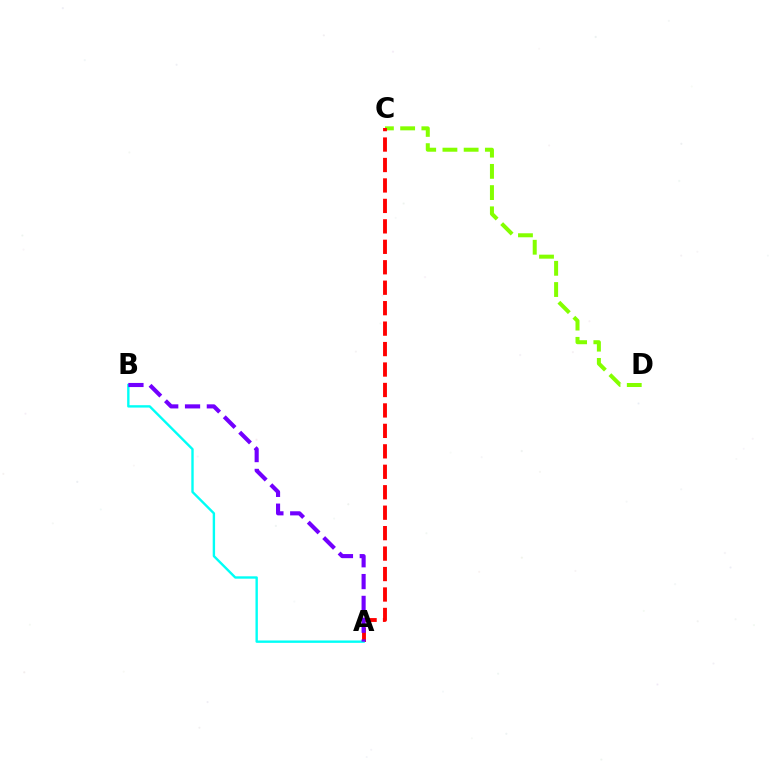{('C', 'D'): [{'color': '#84ff00', 'line_style': 'dashed', 'thickness': 2.88}], ('A', 'C'): [{'color': '#ff0000', 'line_style': 'dashed', 'thickness': 2.78}], ('A', 'B'): [{'color': '#00fff6', 'line_style': 'solid', 'thickness': 1.72}, {'color': '#7200ff', 'line_style': 'dashed', 'thickness': 2.96}]}